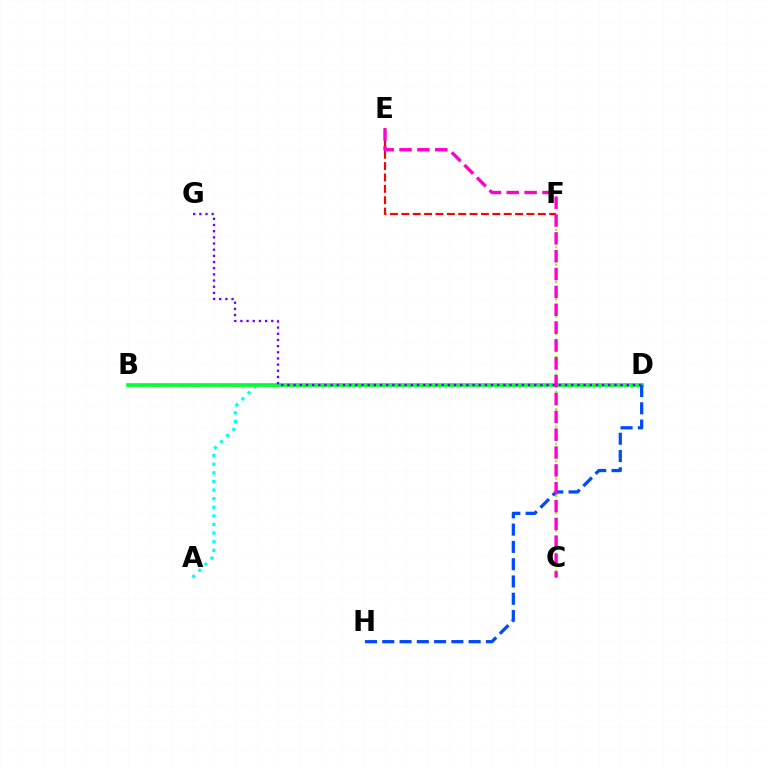{('A', 'D'): [{'color': '#00fff6', 'line_style': 'dotted', 'thickness': 2.34}], ('C', 'F'): [{'color': '#84ff00', 'line_style': 'dotted', 'thickness': 1.57}], ('B', 'D'): [{'color': '#ffbd00', 'line_style': 'dashed', 'thickness': 1.82}, {'color': '#00ff39', 'line_style': 'solid', 'thickness': 2.64}], ('D', 'G'): [{'color': '#7200ff', 'line_style': 'dotted', 'thickness': 1.68}], ('E', 'F'): [{'color': '#ff0000', 'line_style': 'dashed', 'thickness': 1.55}], ('D', 'H'): [{'color': '#004bff', 'line_style': 'dashed', 'thickness': 2.35}], ('C', 'E'): [{'color': '#ff00cf', 'line_style': 'dashed', 'thickness': 2.42}]}